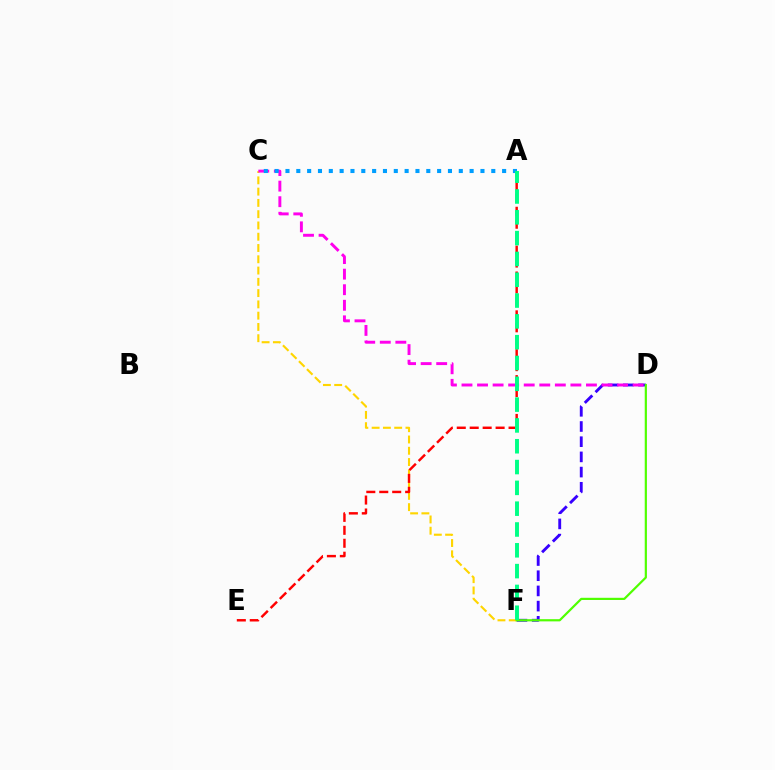{('D', 'F'): [{'color': '#3700ff', 'line_style': 'dashed', 'thickness': 2.06}, {'color': '#4fff00', 'line_style': 'solid', 'thickness': 1.58}], ('C', 'F'): [{'color': '#ffd500', 'line_style': 'dashed', 'thickness': 1.53}], ('C', 'D'): [{'color': '#ff00ed', 'line_style': 'dashed', 'thickness': 2.11}], ('A', 'E'): [{'color': '#ff0000', 'line_style': 'dashed', 'thickness': 1.76}], ('A', 'C'): [{'color': '#009eff', 'line_style': 'dotted', 'thickness': 2.94}], ('A', 'F'): [{'color': '#00ff86', 'line_style': 'dashed', 'thickness': 2.83}]}